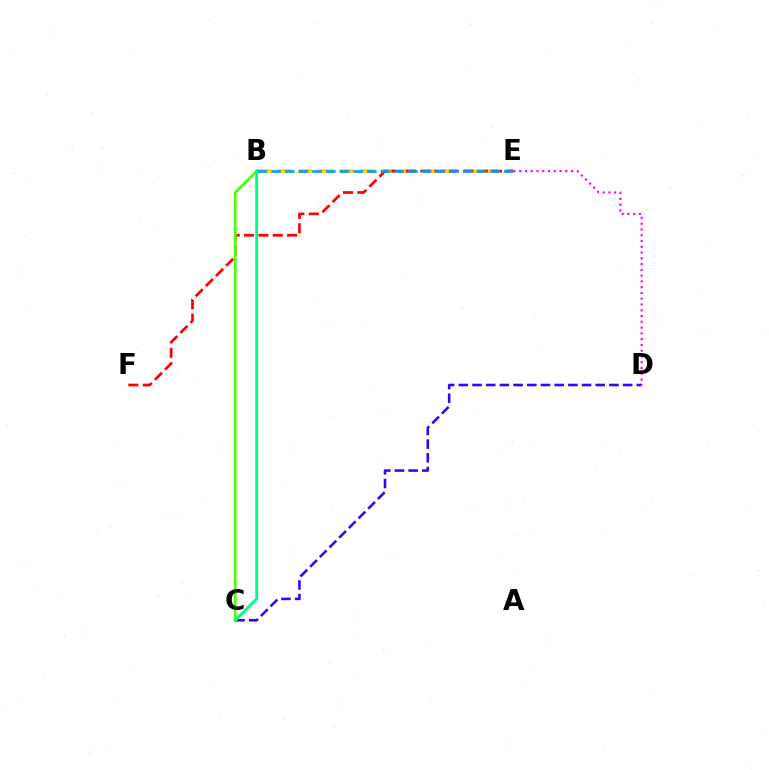{('B', 'E'): [{'color': '#ffd500', 'line_style': 'dashed', 'thickness': 2.8}, {'color': '#009eff', 'line_style': 'dashed', 'thickness': 1.86}], ('E', 'F'): [{'color': '#ff0000', 'line_style': 'dashed', 'thickness': 1.95}], ('D', 'E'): [{'color': '#ff00ed', 'line_style': 'dotted', 'thickness': 1.57}], ('C', 'D'): [{'color': '#3700ff', 'line_style': 'dashed', 'thickness': 1.86}], ('B', 'C'): [{'color': '#4fff00', 'line_style': 'solid', 'thickness': 1.93}, {'color': '#00ff86', 'line_style': 'solid', 'thickness': 2.07}]}